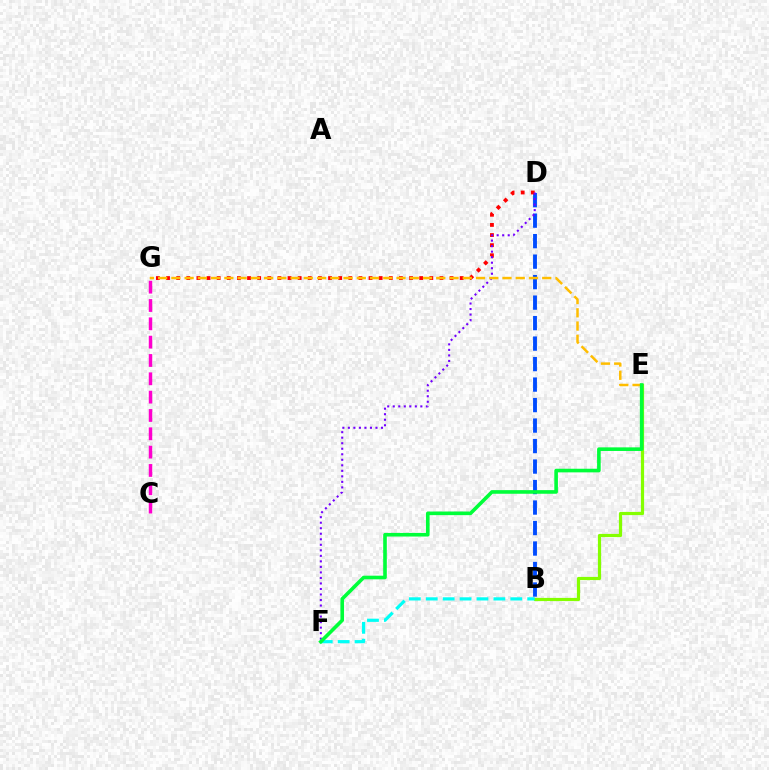{('B', 'E'): [{'color': '#84ff00', 'line_style': 'solid', 'thickness': 2.3}], ('C', 'G'): [{'color': '#ff00cf', 'line_style': 'dashed', 'thickness': 2.49}], ('B', 'D'): [{'color': '#004bff', 'line_style': 'dashed', 'thickness': 2.78}], ('D', 'G'): [{'color': '#ff0000', 'line_style': 'dotted', 'thickness': 2.75}], ('B', 'F'): [{'color': '#00fff6', 'line_style': 'dashed', 'thickness': 2.3}], ('D', 'F'): [{'color': '#7200ff', 'line_style': 'dotted', 'thickness': 1.5}], ('E', 'G'): [{'color': '#ffbd00', 'line_style': 'dashed', 'thickness': 1.8}], ('E', 'F'): [{'color': '#00ff39', 'line_style': 'solid', 'thickness': 2.6}]}